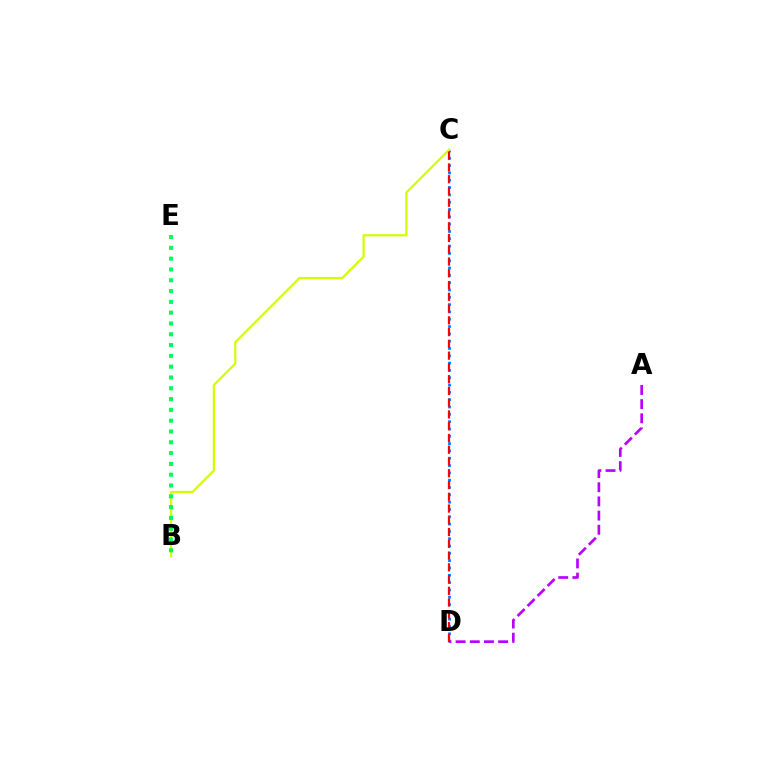{('C', 'D'): [{'color': '#0074ff', 'line_style': 'dotted', 'thickness': 1.99}, {'color': '#ff0000', 'line_style': 'dashed', 'thickness': 1.6}], ('B', 'C'): [{'color': '#d1ff00', 'line_style': 'solid', 'thickness': 1.61}], ('B', 'E'): [{'color': '#00ff5c', 'line_style': 'dotted', 'thickness': 2.94}], ('A', 'D'): [{'color': '#b900ff', 'line_style': 'dashed', 'thickness': 1.93}]}